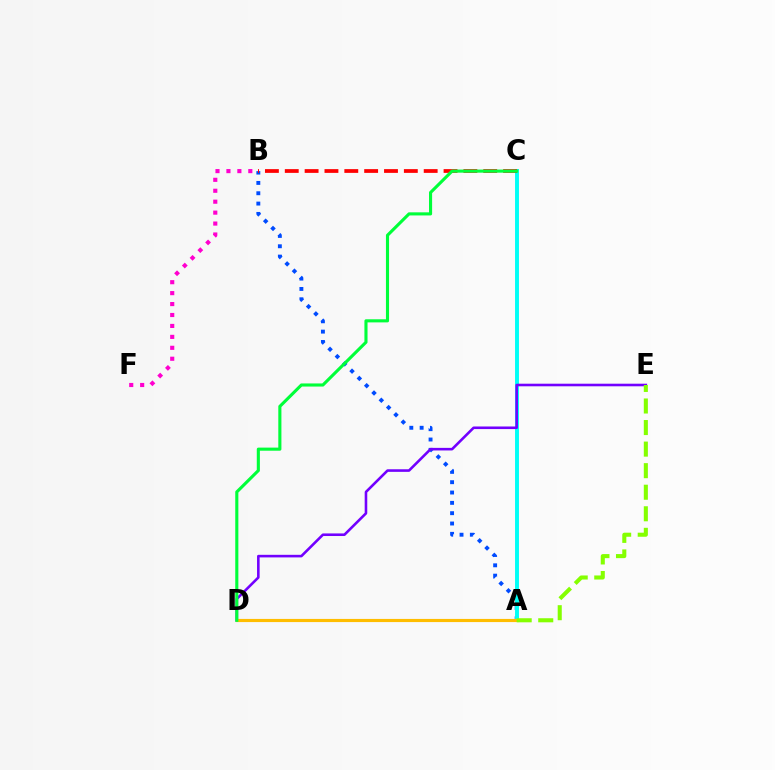{('A', 'B'): [{'color': '#004bff', 'line_style': 'dotted', 'thickness': 2.81}], ('A', 'C'): [{'color': '#00fff6', 'line_style': 'solid', 'thickness': 2.82}], ('B', 'C'): [{'color': '#ff0000', 'line_style': 'dashed', 'thickness': 2.7}], ('B', 'F'): [{'color': '#ff00cf', 'line_style': 'dotted', 'thickness': 2.97}], ('D', 'E'): [{'color': '#7200ff', 'line_style': 'solid', 'thickness': 1.86}], ('A', 'D'): [{'color': '#ffbd00', 'line_style': 'solid', 'thickness': 2.27}], ('A', 'E'): [{'color': '#84ff00', 'line_style': 'dashed', 'thickness': 2.93}], ('C', 'D'): [{'color': '#00ff39', 'line_style': 'solid', 'thickness': 2.24}]}